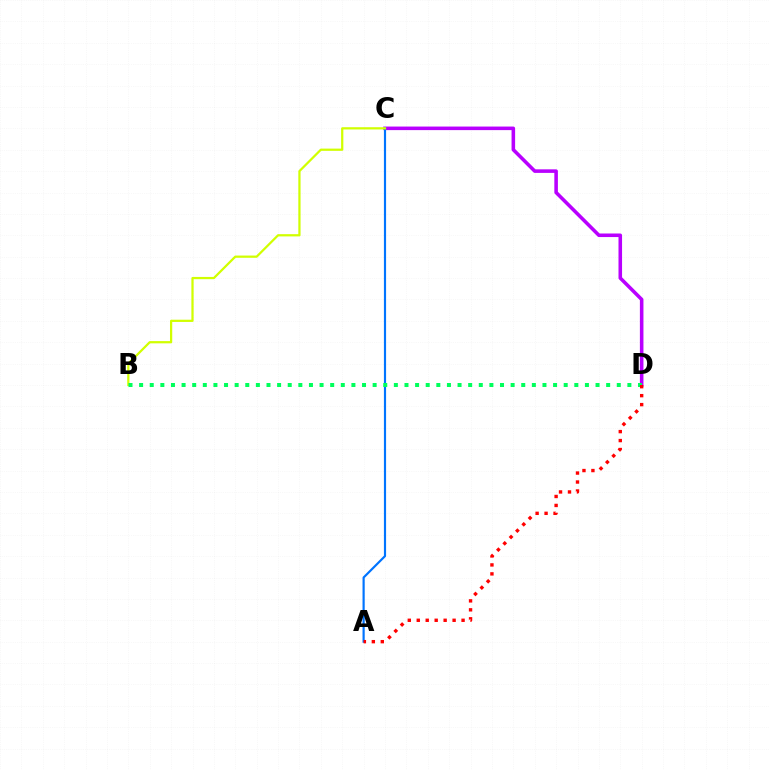{('C', 'D'): [{'color': '#b900ff', 'line_style': 'solid', 'thickness': 2.56}], ('A', 'C'): [{'color': '#0074ff', 'line_style': 'solid', 'thickness': 1.57}], ('B', 'C'): [{'color': '#d1ff00', 'line_style': 'solid', 'thickness': 1.61}], ('B', 'D'): [{'color': '#00ff5c', 'line_style': 'dotted', 'thickness': 2.88}], ('A', 'D'): [{'color': '#ff0000', 'line_style': 'dotted', 'thickness': 2.44}]}